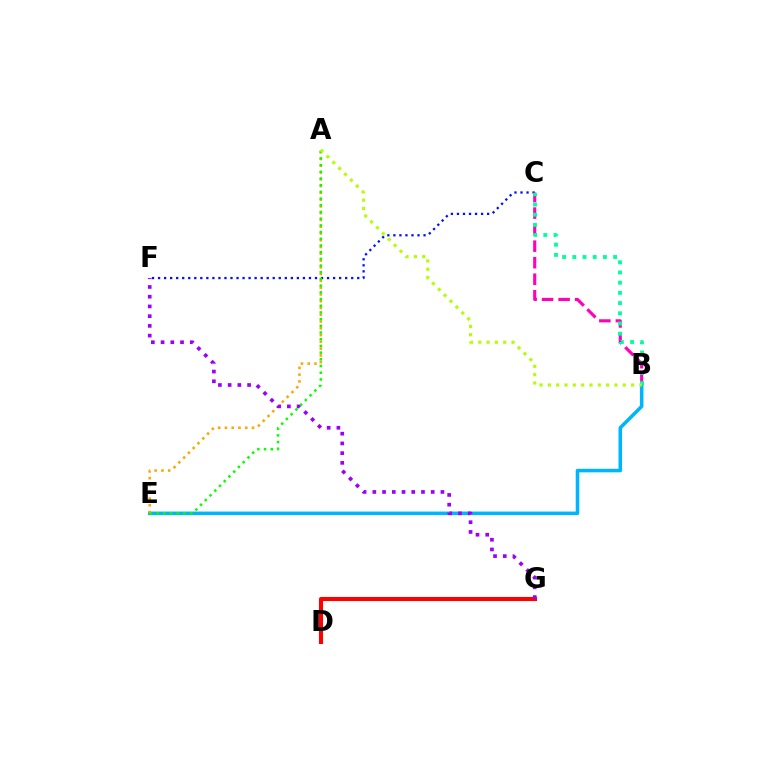{('B', 'E'): [{'color': '#00b5ff', 'line_style': 'solid', 'thickness': 2.55}], ('C', 'F'): [{'color': '#0010ff', 'line_style': 'dotted', 'thickness': 1.64}], ('B', 'C'): [{'color': '#ff00bd', 'line_style': 'dashed', 'thickness': 2.25}, {'color': '#00ff9d', 'line_style': 'dotted', 'thickness': 2.77}], ('D', 'G'): [{'color': '#ff0000', 'line_style': 'solid', 'thickness': 2.94}], ('A', 'E'): [{'color': '#ffa500', 'line_style': 'dotted', 'thickness': 1.84}, {'color': '#08ff00', 'line_style': 'dotted', 'thickness': 1.82}], ('F', 'G'): [{'color': '#9b00ff', 'line_style': 'dotted', 'thickness': 2.64}], ('A', 'B'): [{'color': '#b3ff00', 'line_style': 'dotted', 'thickness': 2.26}]}